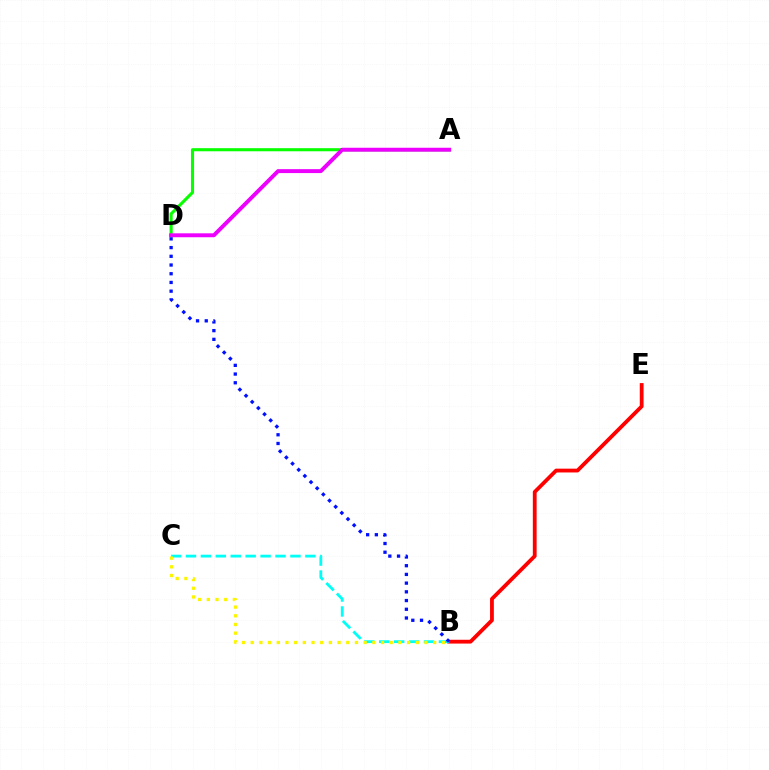{('A', 'D'): [{'color': '#08ff00', 'line_style': 'solid', 'thickness': 2.23}, {'color': '#ee00ff', 'line_style': 'solid', 'thickness': 2.83}], ('B', 'E'): [{'color': '#ff0000', 'line_style': 'solid', 'thickness': 2.74}], ('B', 'C'): [{'color': '#00fff6', 'line_style': 'dashed', 'thickness': 2.03}, {'color': '#fcf500', 'line_style': 'dotted', 'thickness': 2.36}], ('B', 'D'): [{'color': '#0010ff', 'line_style': 'dotted', 'thickness': 2.37}]}